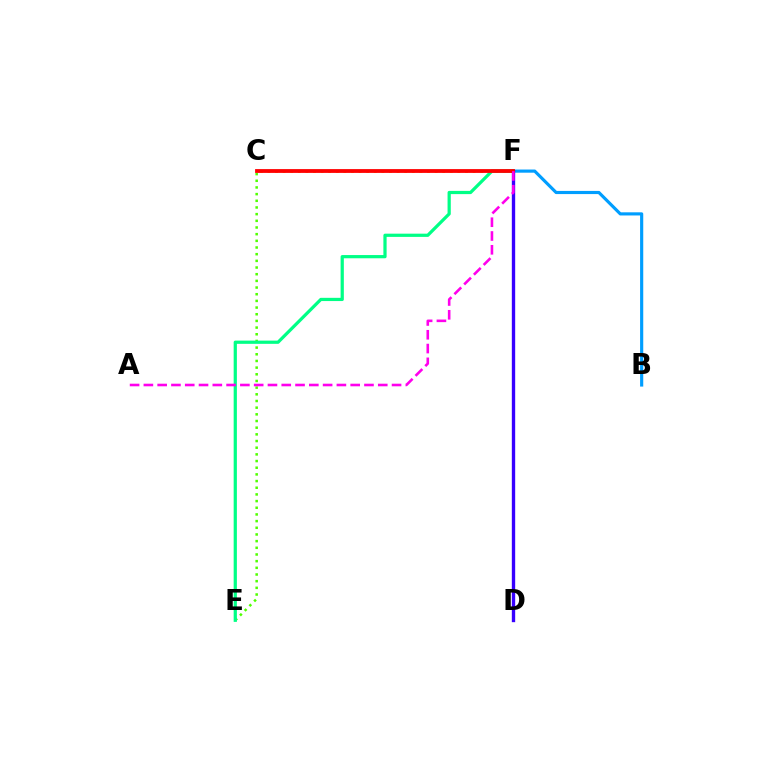{('B', 'F'): [{'color': '#009eff', 'line_style': 'solid', 'thickness': 2.27}], ('C', 'F'): [{'color': '#ffd500', 'line_style': 'dotted', 'thickness': 2.06}, {'color': '#ff0000', 'line_style': 'solid', 'thickness': 2.74}], ('C', 'E'): [{'color': '#4fff00', 'line_style': 'dotted', 'thickness': 1.81}], ('E', 'F'): [{'color': '#00ff86', 'line_style': 'solid', 'thickness': 2.32}], ('D', 'F'): [{'color': '#3700ff', 'line_style': 'solid', 'thickness': 2.41}], ('A', 'F'): [{'color': '#ff00ed', 'line_style': 'dashed', 'thickness': 1.87}]}